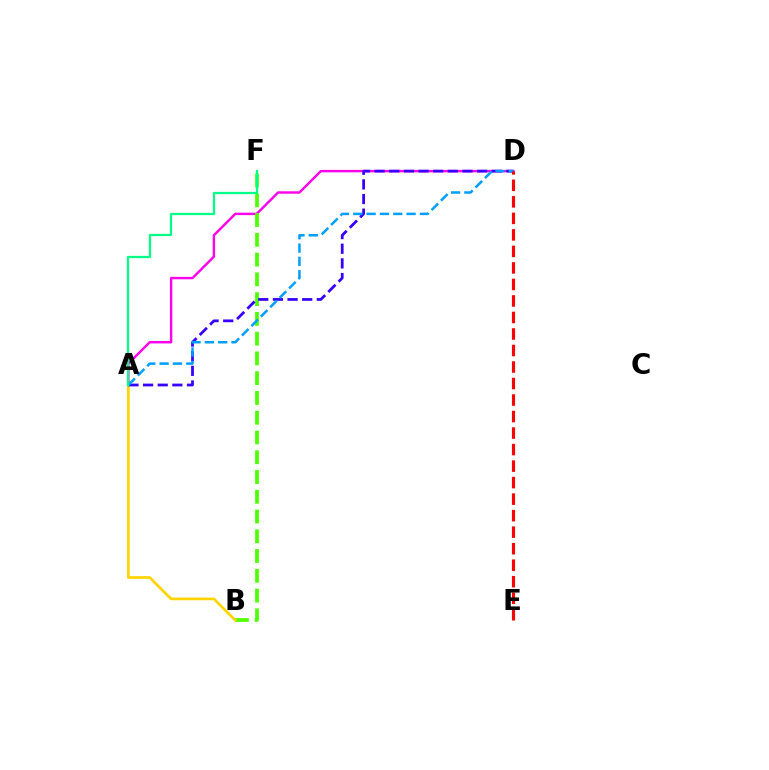{('A', 'D'): [{'color': '#ff00ed', 'line_style': 'solid', 'thickness': 1.75}, {'color': '#3700ff', 'line_style': 'dashed', 'thickness': 1.99}, {'color': '#009eff', 'line_style': 'dashed', 'thickness': 1.81}], ('B', 'F'): [{'color': '#4fff00', 'line_style': 'dashed', 'thickness': 2.68}], ('A', 'B'): [{'color': '#ffd500', 'line_style': 'solid', 'thickness': 1.95}], ('A', 'F'): [{'color': '#00ff86', 'line_style': 'solid', 'thickness': 1.62}], ('D', 'E'): [{'color': '#ff0000', 'line_style': 'dashed', 'thickness': 2.24}]}